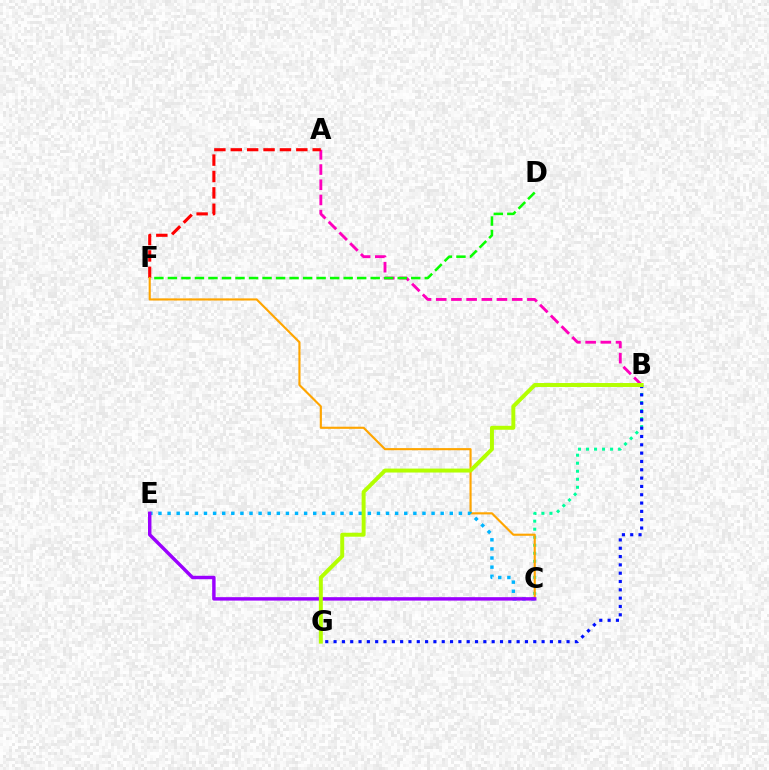{('A', 'B'): [{'color': '#ff00bd', 'line_style': 'dashed', 'thickness': 2.06}], ('A', 'F'): [{'color': '#ff0000', 'line_style': 'dashed', 'thickness': 2.23}], ('D', 'F'): [{'color': '#08ff00', 'line_style': 'dashed', 'thickness': 1.84}], ('B', 'C'): [{'color': '#00ff9d', 'line_style': 'dotted', 'thickness': 2.18}], ('C', 'F'): [{'color': '#ffa500', 'line_style': 'solid', 'thickness': 1.54}], ('C', 'E'): [{'color': '#00b5ff', 'line_style': 'dotted', 'thickness': 2.47}, {'color': '#9b00ff', 'line_style': 'solid', 'thickness': 2.47}], ('B', 'G'): [{'color': '#0010ff', 'line_style': 'dotted', 'thickness': 2.26}, {'color': '#b3ff00', 'line_style': 'solid', 'thickness': 2.85}]}